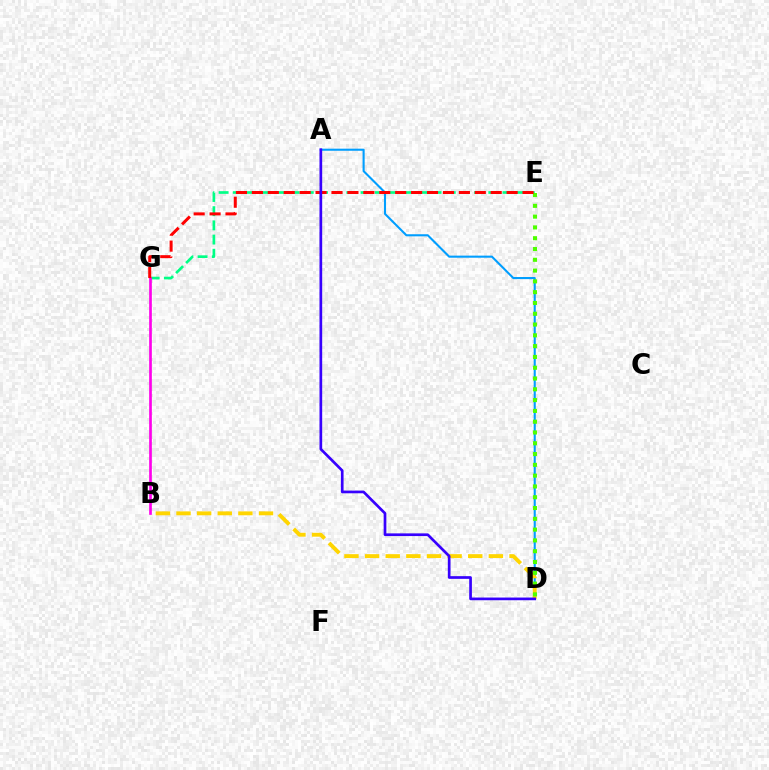{('A', 'D'): [{'color': '#009eff', 'line_style': 'solid', 'thickness': 1.5}, {'color': '#3700ff', 'line_style': 'solid', 'thickness': 1.94}], ('E', 'G'): [{'color': '#00ff86', 'line_style': 'dashed', 'thickness': 1.93}, {'color': '#ff0000', 'line_style': 'dashed', 'thickness': 2.16}], ('B', 'D'): [{'color': '#ffd500', 'line_style': 'dashed', 'thickness': 2.8}], ('B', 'G'): [{'color': '#ff00ed', 'line_style': 'solid', 'thickness': 1.93}], ('D', 'E'): [{'color': '#4fff00', 'line_style': 'dotted', 'thickness': 2.93}]}